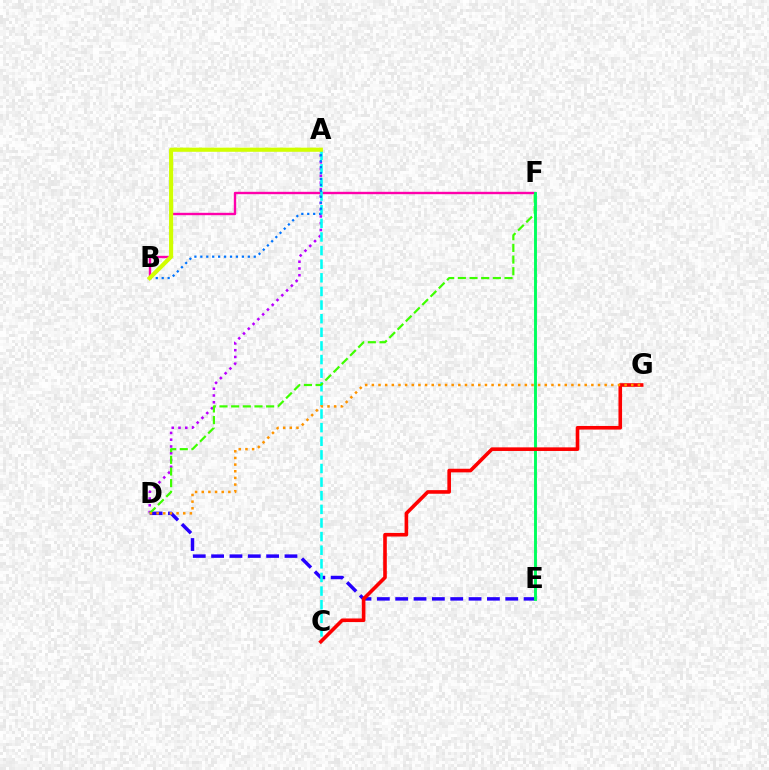{('D', 'E'): [{'color': '#2500ff', 'line_style': 'dashed', 'thickness': 2.49}], ('B', 'F'): [{'color': '#ff00ac', 'line_style': 'solid', 'thickness': 1.72}], ('A', 'D'): [{'color': '#b900ff', 'line_style': 'dotted', 'thickness': 1.84}], ('A', 'C'): [{'color': '#00fff6', 'line_style': 'dashed', 'thickness': 1.85}], ('A', 'B'): [{'color': '#0074ff', 'line_style': 'dotted', 'thickness': 1.61}, {'color': '#d1ff00', 'line_style': 'solid', 'thickness': 2.98}], ('D', 'F'): [{'color': '#3dff00', 'line_style': 'dashed', 'thickness': 1.58}], ('E', 'F'): [{'color': '#00ff5c', 'line_style': 'solid', 'thickness': 2.09}], ('C', 'G'): [{'color': '#ff0000', 'line_style': 'solid', 'thickness': 2.6}], ('D', 'G'): [{'color': '#ff9400', 'line_style': 'dotted', 'thickness': 1.81}]}